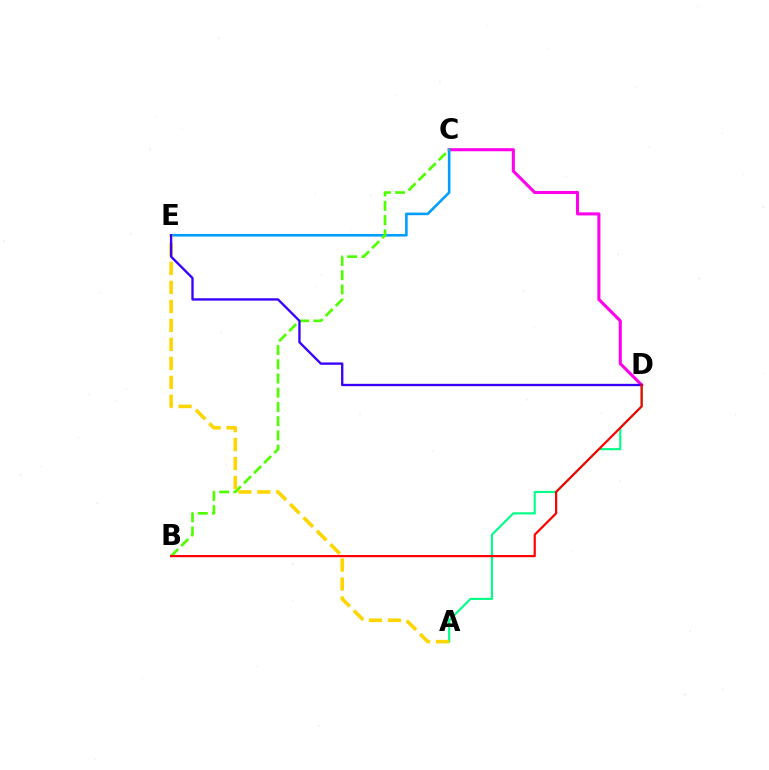{('C', 'D'): [{'color': '#ff00ed', 'line_style': 'solid', 'thickness': 2.21}], ('C', 'E'): [{'color': '#009eff', 'line_style': 'solid', 'thickness': 1.87}], ('A', 'D'): [{'color': '#00ff86', 'line_style': 'solid', 'thickness': 1.54}], ('B', 'C'): [{'color': '#4fff00', 'line_style': 'dashed', 'thickness': 1.93}], ('A', 'E'): [{'color': '#ffd500', 'line_style': 'dashed', 'thickness': 2.58}], ('D', 'E'): [{'color': '#3700ff', 'line_style': 'solid', 'thickness': 1.69}], ('B', 'D'): [{'color': '#ff0000', 'line_style': 'solid', 'thickness': 1.58}]}